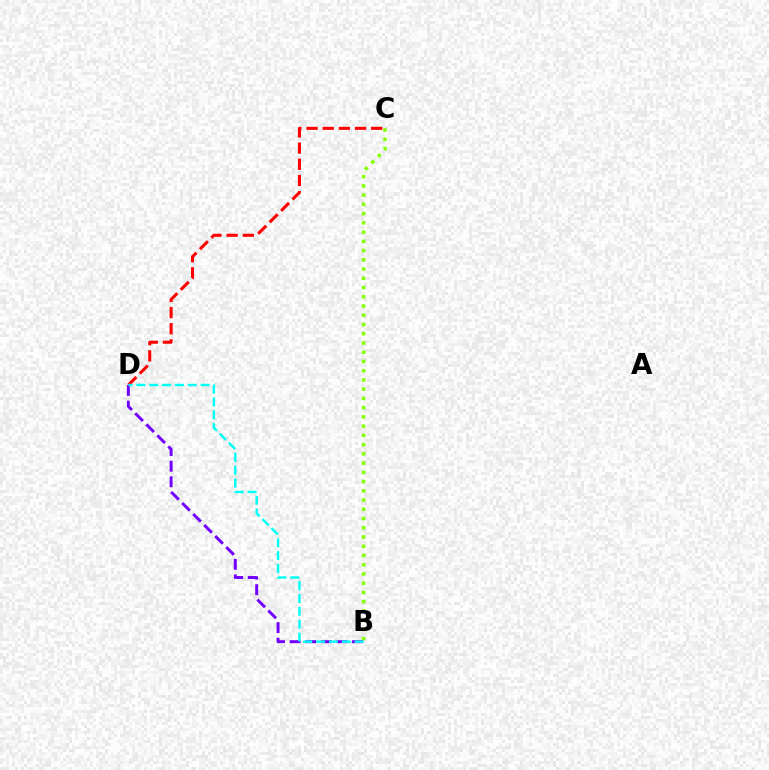{('C', 'D'): [{'color': '#ff0000', 'line_style': 'dashed', 'thickness': 2.2}], ('B', 'C'): [{'color': '#84ff00', 'line_style': 'dotted', 'thickness': 2.51}], ('B', 'D'): [{'color': '#7200ff', 'line_style': 'dashed', 'thickness': 2.12}, {'color': '#00fff6', 'line_style': 'dashed', 'thickness': 1.75}]}